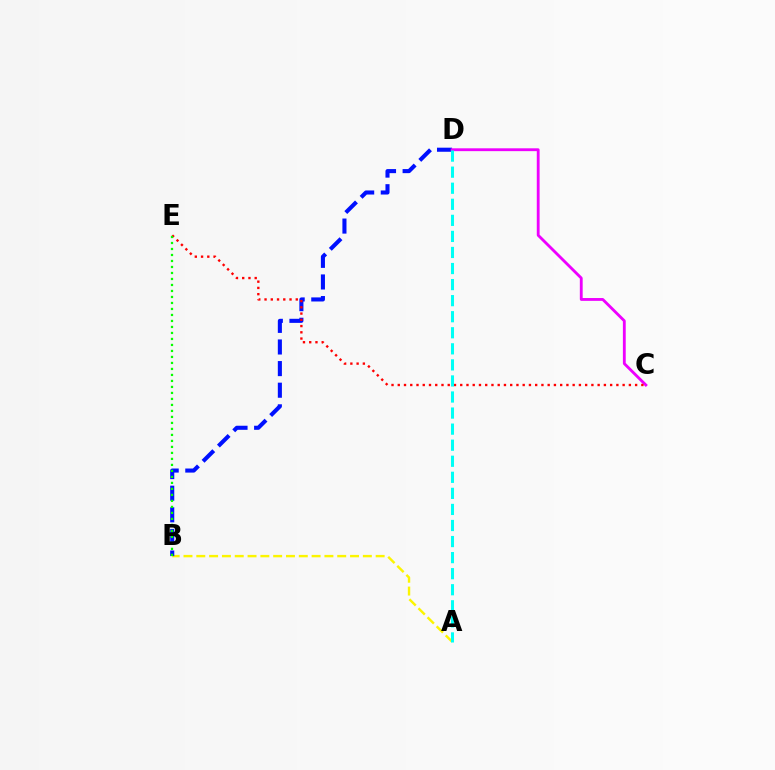{('A', 'B'): [{'color': '#fcf500', 'line_style': 'dashed', 'thickness': 1.74}], ('B', 'D'): [{'color': '#0010ff', 'line_style': 'dashed', 'thickness': 2.94}], ('C', 'D'): [{'color': '#ee00ff', 'line_style': 'solid', 'thickness': 2.04}], ('C', 'E'): [{'color': '#ff0000', 'line_style': 'dotted', 'thickness': 1.7}], ('A', 'D'): [{'color': '#00fff6', 'line_style': 'dashed', 'thickness': 2.18}], ('B', 'E'): [{'color': '#08ff00', 'line_style': 'dotted', 'thickness': 1.63}]}